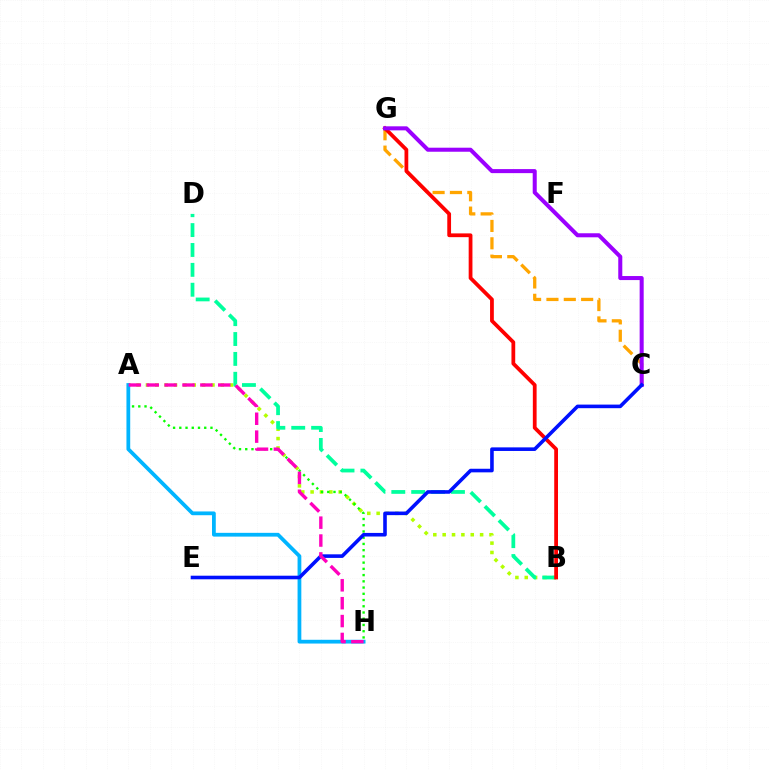{('A', 'B'): [{'color': '#b3ff00', 'line_style': 'dotted', 'thickness': 2.54}], ('C', 'G'): [{'color': '#ffa500', 'line_style': 'dashed', 'thickness': 2.36}, {'color': '#9b00ff', 'line_style': 'solid', 'thickness': 2.91}], ('A', 'H'): [{'color': '#08ff00', 'line_style': 'dotted', 'thickness': 1.69}, {'color': '#00b5ff', 'line_style': 'solid', 'thickness': 2.71}, {'color': '#ff00bd', 'line_style': 'dashed', 'thickness': 2.43}], ('B', 'D'): [{'color': '#00ff9d', 'line_style': 'dashed', 'thickness': 2.7}], ('B', 'G'): [{'color': '#ff0000', 'line_style': 'solid', 'thickness': 2.71}], ('C', 'E'): [{'color': '#0010ff', 'line_style': 'solid', 'thickness': 2.59}]}